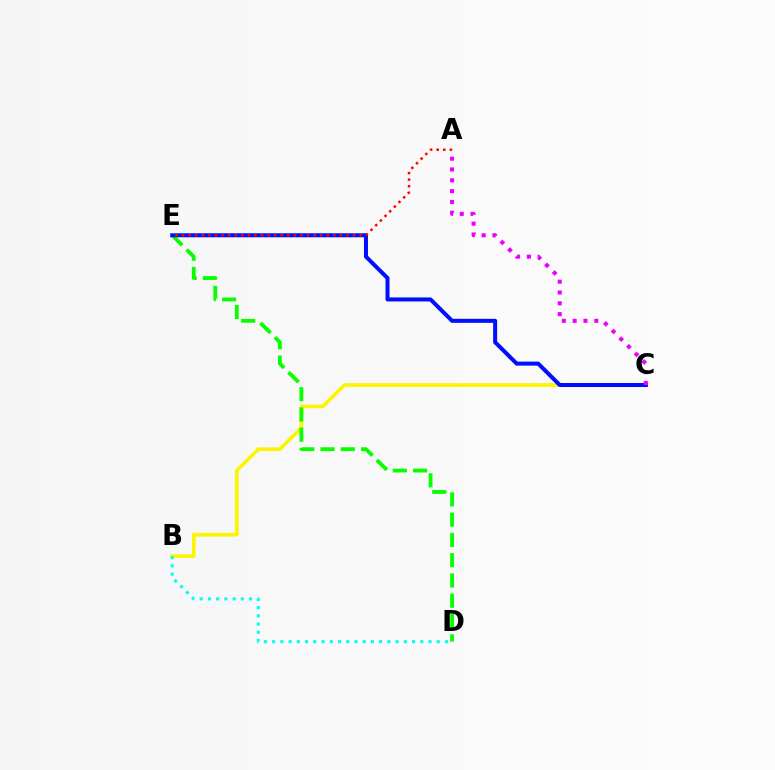{('B', 'C'): [{'color': '#fcf500', 'line_style': 'solid', 'thickness': 2.62}], ('D', 'E'): [{'color': '#08ff00', 'line_style': 'dashed', 'thickness': 2.75}], ('C', 'E'): [{'color': '#0010ff', 'line_style': 'solid', 'thickness': 2.9}], ('A', 'E'): [{'color': '#ff0000', 'line_style': 'dotted', 'thickness': 1.79}], ('A', 'C'): [{'color': '#ee00ff', 'line_style': 'dotted', 'thickness': 2.94}], ('B', 'D'): [{'color': '#00fff6', 'line_style': 'dotted', 'thickness': 2.24}]}